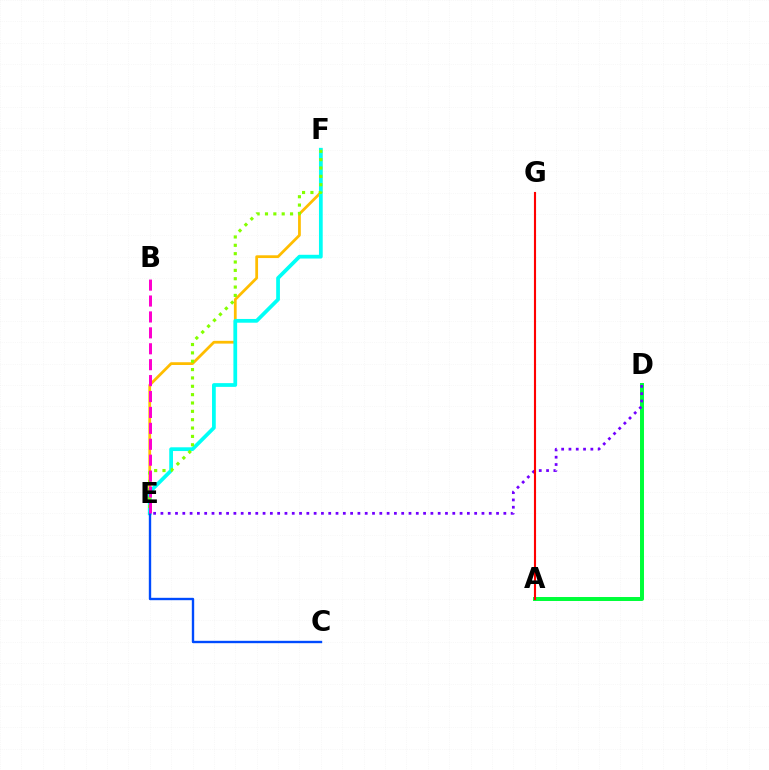{('E', 'F'): [{'color': '#ffbd00', 'line_style': 'solid', 'thickness': 1.99}, {'color': '#00fff6', 'line_style': 'solid', 'thickness': 2.7}, {'color': '#84ff00', 'line_style': 'dotted', 'thickness': 2.27}], ('A', 'D'): [{'color': '#00ff39', 'line_style': 'solid', 'thickness': 2.86}], ('C', 'E'): [{'color': '#004bff', 'line_style': 'solid', 'thickness': 1.71}], ('D', 'E'): [{'color': '#7200ff', 'line_style': 'dotted', 'thickness': 1.98}], ('B', 'E'): [{'color': '#ff00cf', 'line_style': 'dashed', 'thickness': 2.16}], ('A', 'G'): [{'color': '#ff0000', 'line_style': 'solid', 'thickness': 1.53}]}